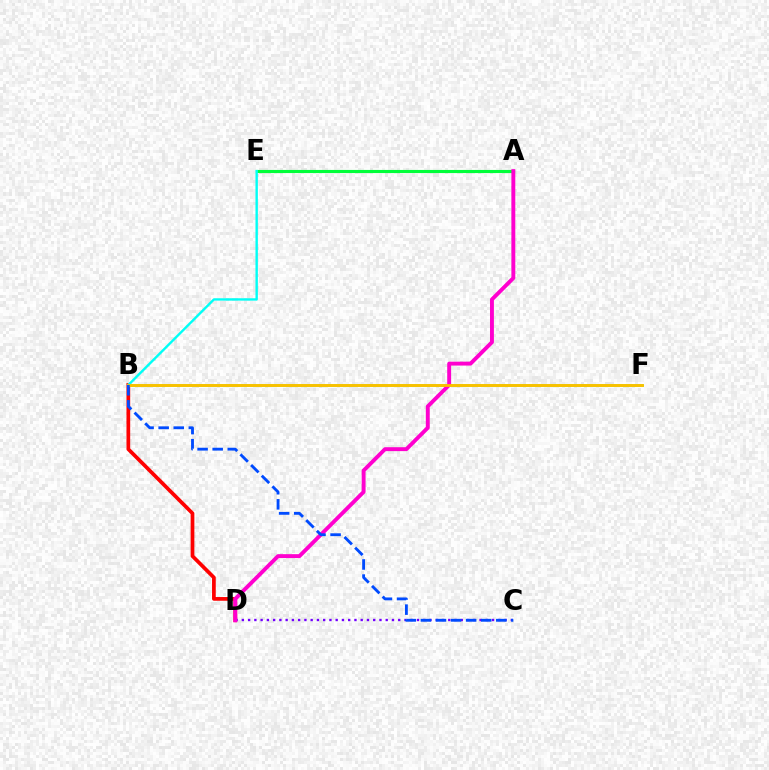{('B', 'D'): [{'color': '#ff0000', 'line_style': 'solid', 'thickness': 2.68}], ('B', 'F'): [{'color': '#84ff00', 'line_style': 'solid', 'thickness': 1.9}, {'color': '#ffbd00', 'line_style': 'solid', 'thickness': 1.97}], ('C', 'D'): [{'color': '#7200ff', 'line_style': 'dotted', 'thickness': 1.7}], ('A', 'E'): [{'color': '#00ff39', 'line_style': 'solid', 'thickness': 2.25}], ('A', 'D'): [{'color': '#ff00cf', 'line_style': 'solid', 'thickness': 2.81}], ('B', 'E'): [{'color': '#00fff6', 'line_style': 'solid', 'thickness': 1.72}], ('B', 'C'): [{'color': '#004bff', 'line_style': 'dashed', 'thickness': 2.05}]}